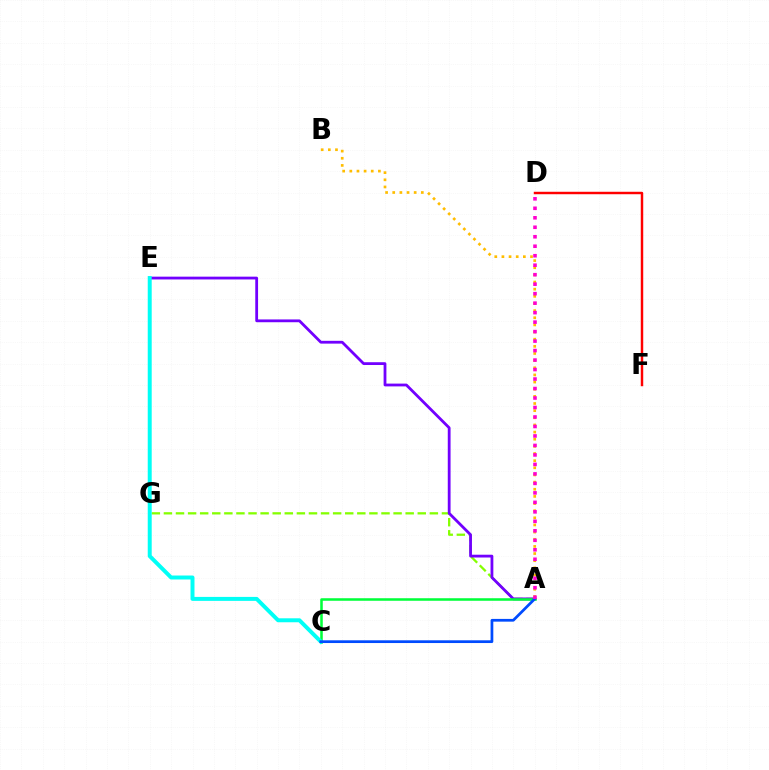{('A', 'G'): [{'color': '#84ff00', 'line_style': 'dashed', 'thickness': 1.64}], ('A', 'E'): [{'color': '#7200ff', 'line_style': 'solid', 'thickness': 2.01}], ('A', 'C'): [{'color': '#00ff39', 'line_style': 'solid', 'thickness': 1.83}, {'color': '#004bff', 'line_style': 'solid', 'thickness': 1.97}], ('C', 'E'): [{'color': '#00fff6', 'line_style': 'solid', 'thickness': 2.85}], ('A', 'B'): [{'color': '#ffbd00', 'line_style': 'dotted', 'thickness': 1.94}], ('D', 'F'): [{'color': '#ff0000', 'line_style': 'solid', 'thickness': 1.76}], ('A', 'D'): [{'color': '#ff00cf', 'line_style': 'dotted', 'thickness': 2.58}]}